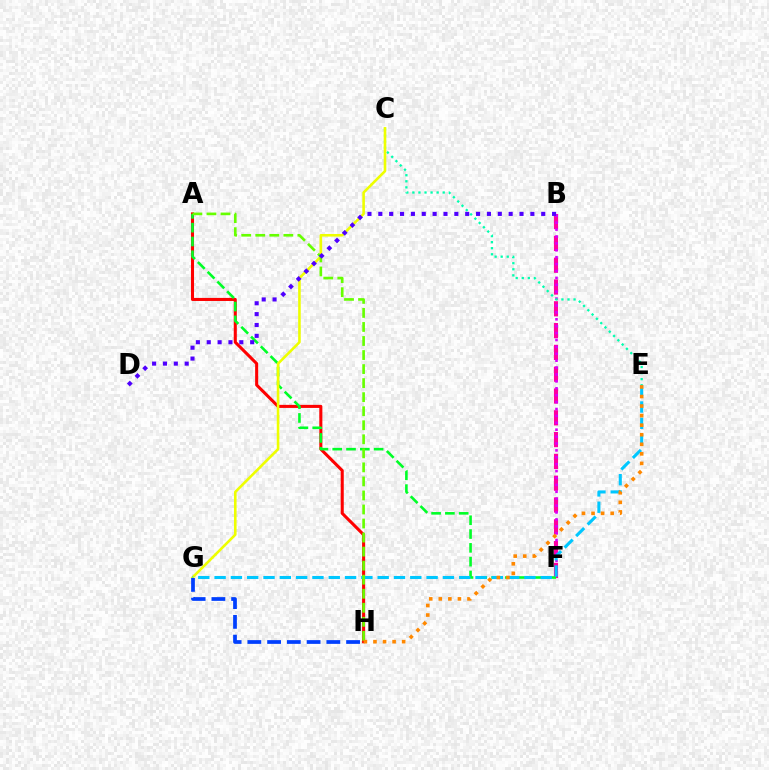{('B', 'F'): [{'color': '#ff00a0', 'line_style': 'dashed', 'thickness': 2.96}, {'color': '#d600ff', 'line_style': 'dotted', 'thickness': 1.87}], ('A', 'H'): [{'color': '#ff0000', 'line_style': 'solid', 'thickness': 2.21}, {'color': '#66ff00', 'line_style': 'dashed', 'thickness': 1.91}], ('A', 'F'): [{'color': '#00ff27', 'line_style': 'dashed', 'thickness': 1.87}], ('C', 'E'): [{'color': '#00ffaf', 'line_style': 'dotted', 'thickness': 1.65}], ('C', 'G'): [{'color': '#eeff00', 'line_style': 'solid', 'thickness': 1.87}], ('E', 'G'): [{'color': '#00c7ff', 'line_style': 'dashed', 'thickness': 2.22}], ('E', 'H'): [{'color': '#ff8800', 'line_style': 'dotted', 'thickness': 2.6}], ('G', 'H'): [{'color': '#003fff', 'line_style': 'dashed', 'thickness': 2.68}], ('B', 'D'): [{'color': '#4f00ff', 'line_style': 'dotted', 'thickness': 2.95}]}